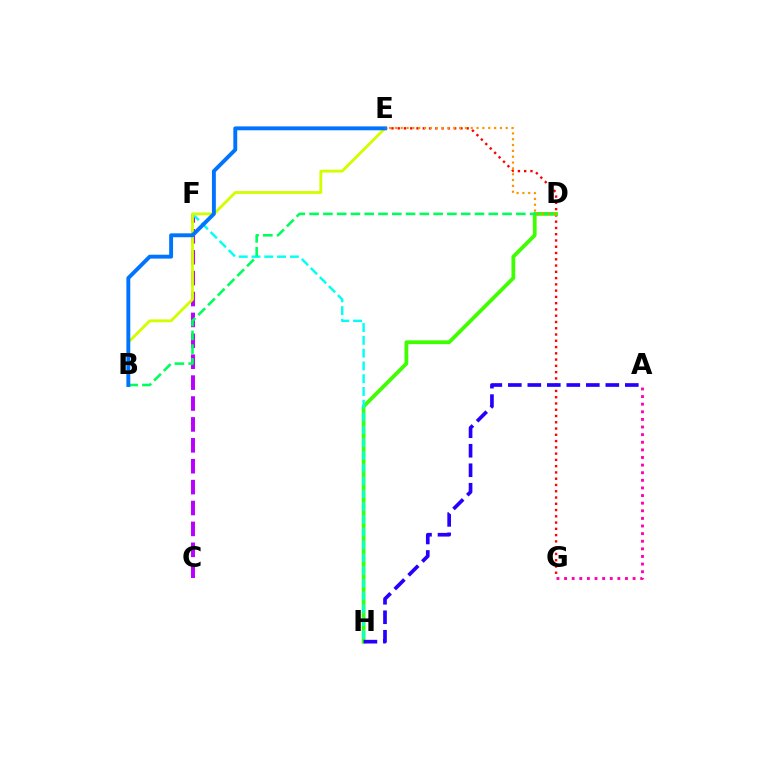{('E', 'G'): [{'color': '#ff0000', 'line_style': 'dotted', 'thickness': 1.7}], ('C', 'F'): [{'color': '#b900ff', 'line_style': 'dashed', 'thickness': 2.84}], ('D', 'H'): [{'color': '#3dff00', 'line_style': 'solid', 'thickness': 2.71}], ('F', 'H'): [{'color': '#00fff6', 'line_style': 'dashed', 'thickness': 1.74}], ('B', 'D'): [{'color': '#00ff5c', 'line_style': 'dashed', 'thickness': 1.87}], ('B', 'E'): [{'color': '#d1ff00', 'line_style': 'solid', 'thickness': 2.05}, {'color': '#0074ff', 'line_style': 'solid', 'thickness': 2.8}], ('D', 'E'): [{'color': '#ff9400', 'line_style': 'dotted', 'thickness': 1.58}], ('A', 'G'): [{'color': '#ff00ac', 'line_style': 'dotted', 'thickness': 2.07}], ('A', 'H'): [{'color': '#2500ff', 'line_style': 'dashed', 'thickness': 2.65}]}